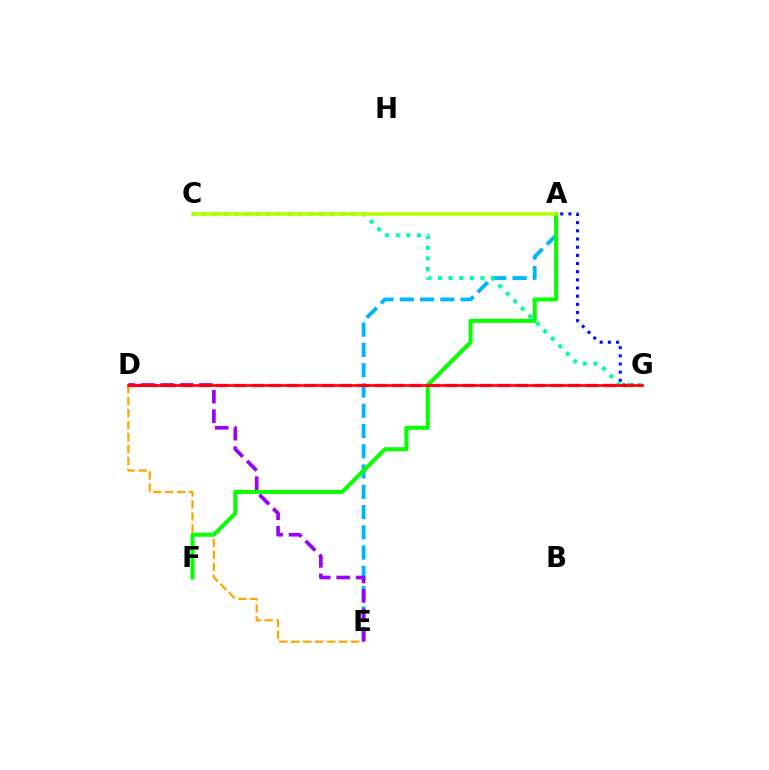{('D', 'E'): [{'color': '#ffa500', 'line_style': 'dashed', 'thickness': 1.63}, {'color': '#9b00ff', 'line_style': 'dashed', 'thickness': 2.64}], ('A', 'G'): [{'color': '#0010ff', 'line_style': 'dotted', 'thickness': 2.22}], ('A', 'E'): [{'color': '#00b5ff', 'line_style': 'dashed', 'thickness': 2.75}], ('A', 'F'): [{'color': '#08ff00', 'line_style': 'solid', 'thickness': 2.88}], ('D', 'G'): [{'color': '#ff00bd', 'line_style': 'dashed', 'thickness': 2.39}, {'color': '#ff0000', 'line_style': 'solid', 'thickness': 1.92}], ('C', 'G'): [{'color': '#00ff9d', 'line_style': 'dotted', 'thickness': 2.88}], ('A', 'C'): [{'color': '#b3ff00', 'line_style': 'solid', 'thickness': 2.55}]}